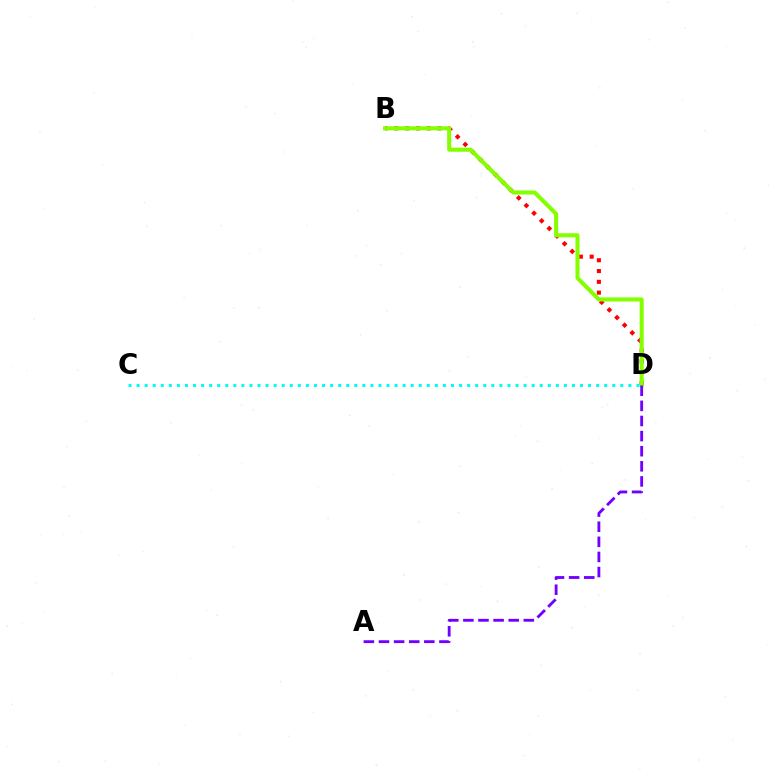{('B', 'D'): [{'color': '#ff0000', 'line_style': 'dotted', 'thickness': 2.94}, {'color': '#84ff00', 'line_style': 'solid', 'thickness': 2.92}], ('C', 'D'): [{'color': '#00fff6', 'line_style': 'dotted', 'thickness': 2.19}], ('A', 'D'): [{'color': '#7200ff', 'line_style': 'dashed', 'thickness': 2.05}]}